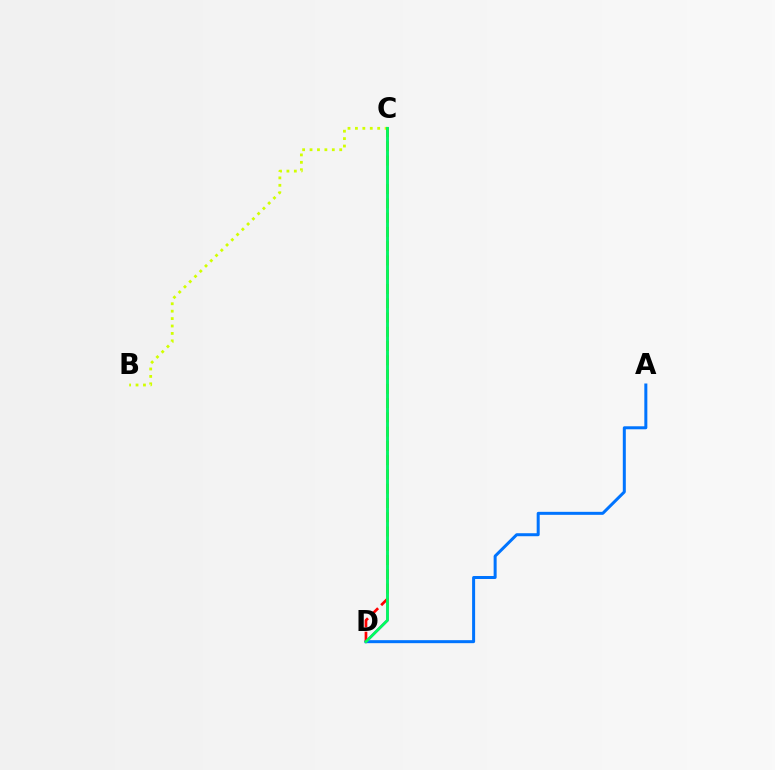{('A', 'D'): [{'color': '#0074ff', 'line_style': 'solid', 'thickness': 2.16}], ('B', 'C'): [{'color': '#d1ff00', 'line_style': 'dotted', 'thickness': 2.02}], ('C', 'D'): [{'color': '#b900ff', 'line_style': 'solid', 'thickness': 1.82}, {'color': '#ff0000', 'line_style': 'dashed', 'thickness': 1.94}, {'color': '#00ff5c', 'line_style': 'solid', 'thickness': 2.01}]}